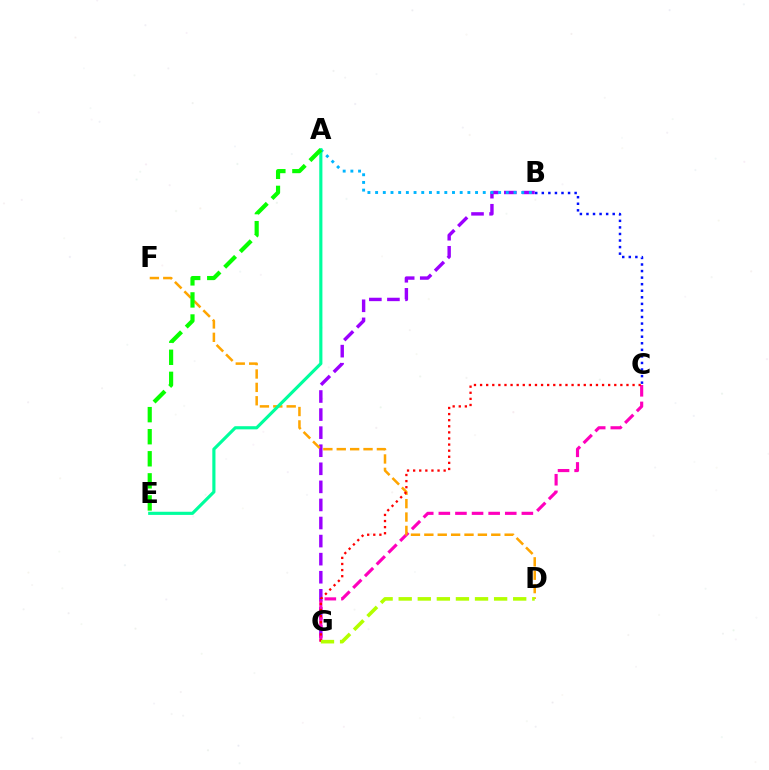{('B', 'G'): [{'color': '#9b00ff', 'line_style': 'dashed', 'thickness': 2.46}], ('A', 'B'): [{'color': '#00b5ff', 'line_style': 'dotted', 'thickness': 2.09}], ('C', 'G'): [{'color': '#ff00bd', 'line_style': 'dashed', 'thickness': 2.26}, {'color': '#ff0000', 'line_style': 'dotted', 'thickness': 1.66}], ('D', 'F'): [{'color': '#ffa500', 'line_style': 'dashed', 'thickness': 1.82}], ('B', 'C'): [{'color': '#0010ff', 'line_style': 'dotted', 'thickness': 1.78}], ('A', 'E'): [{'color': '#00ff9d', 'line_style': 'solid', 'thickness': 2.27}, {'color': '#08ff00', 'line_style': 'dashed', 'thickness': 3.0}], ('D', 'G'): [{'color': '#b3ff00', 'line_style': 'dashed', 'thickness': 2.59}]}